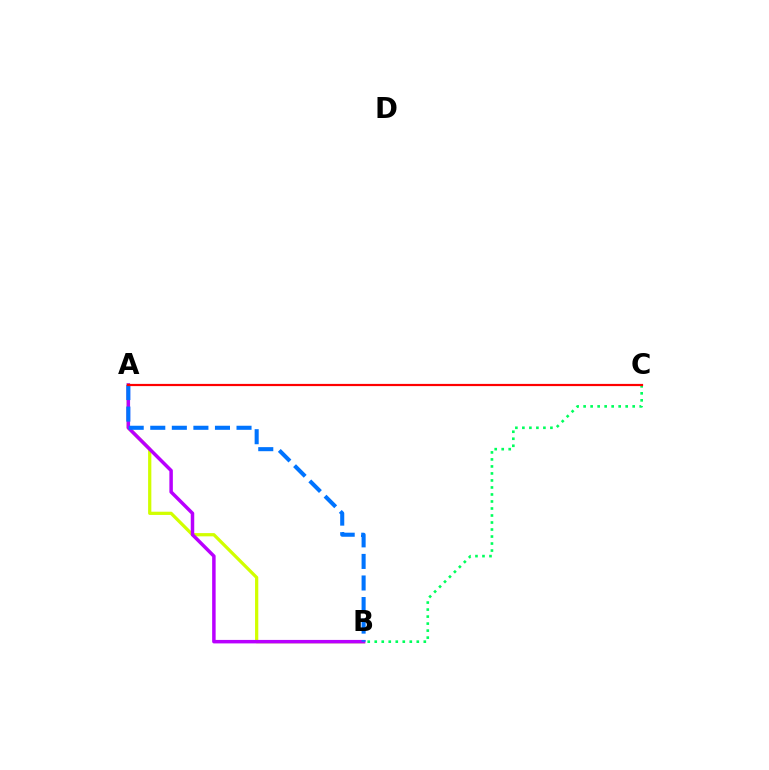{('B', 'C'): [{'color': '#00ff5c', 'line_style': 'dotted', 'thickness': 1.9}], ('A', 'B'): [{'color': '#d1ff00', 'line_style': 'solid', 'thickness': 2.33}, {'color': '#b900ff', 'line_style': 'solid', 'thickness': 2.51}, {'color': '#0074ff', 'line_style': 'dashed', 'thickness': 2.93}], ('A', 'C'): [{'color': '#ff0000', 'line_style': 'solid', 'thickness': 1.58}]}